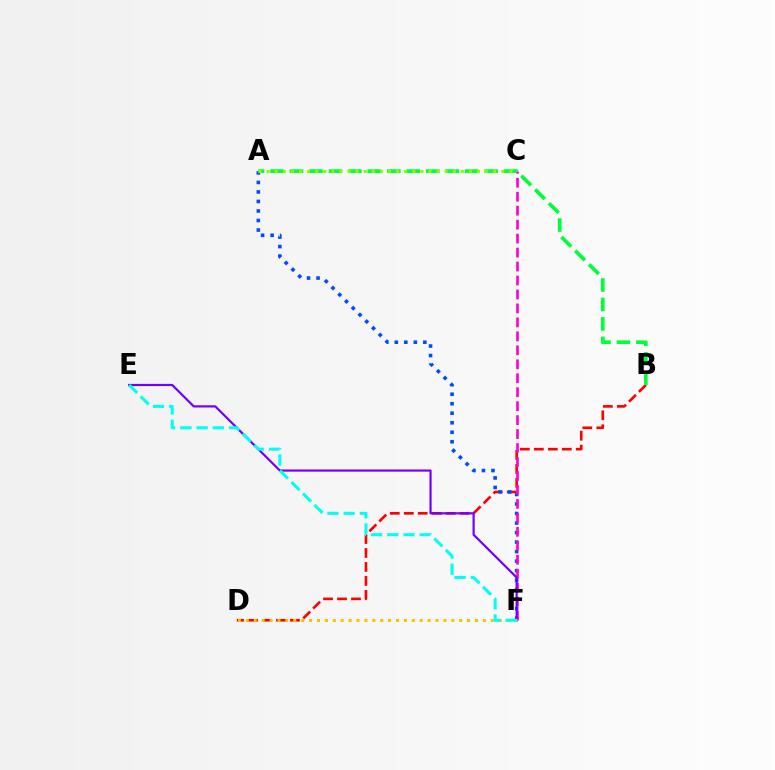{('B', 'D'): [{'color': '#ff0000', 'line_style': 'dashed', 'thickness': 1.9}], ('A', 'F'): [{'color': '#004bff', 'line_style': 'dotted', 'thickness': 2.59}], ('C', 'F'): [{'color': '#ff00cf', 'line_style': 'dashed', 'thickness': 1.9}], ('A', 'B'): [{'color': '#00ff39', 'line_style': 'dashed', 'thickness': 2.64}], ('E', 'F'): [{'color': '#7200ff', 'line_style': 'solid', 'thickness': 1.58}, {'color': '#00fff6', 'line_style': 'dashed', 'thickness': 2.21}], ('A', 'C'): [{'color': '#84ff00', 'line_style': 'dotted', 'thickness': 2.2}], ('D', 'F'): [{'color': '#ffbd00', 'line_style': 'dotted', 'thickness': 2.15}]}